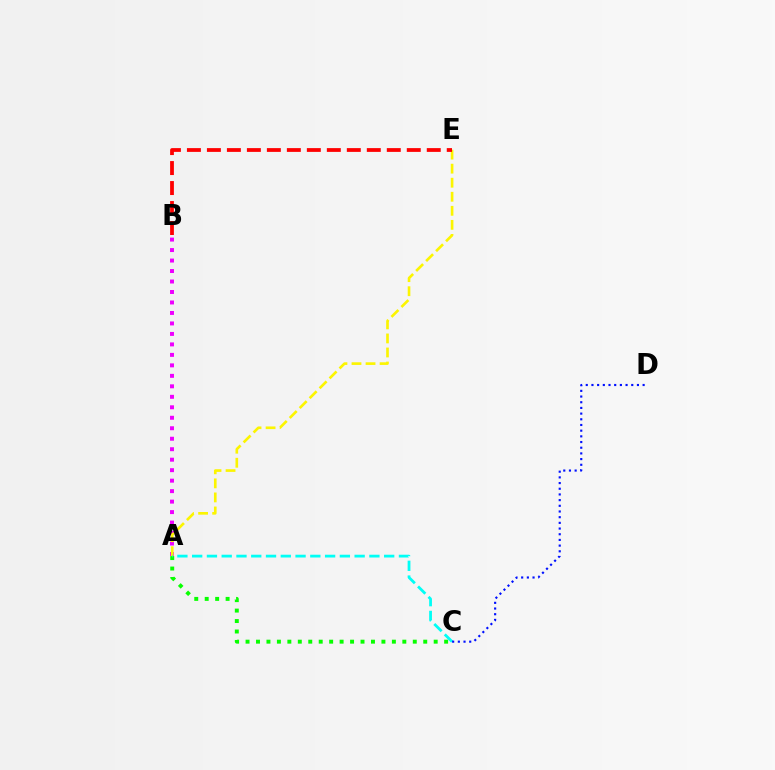{('A', 'B'): [{'color': '#ee00ff', 'line_style': 'dotted', 'thickness': 2.85}], ('A', 'E'): [{'color': '#fcf500', 'line_style': 'dashed', 'thickness': 1.91}], ('A', 'C'): [{'color': '#08ff00', 'line_style': 'dotted', 'thickness': 2.84}, {'color': '#00fff6', 'line_style': 'dashed', 'thickness': 2.01}], ('B', 'E'): [{'color': '#ff0000', 'line_style': 'dashed', 'thickness': 2.72}], ('C', 'D'): [{'color': '#0010ff', 'line_style': 'dotted', 'thickness': 1.55}]}